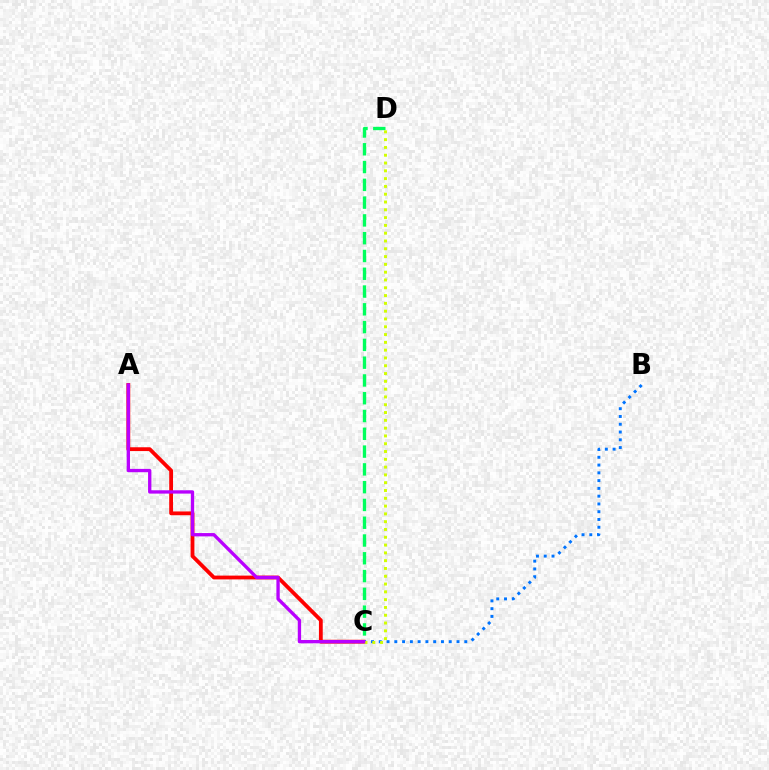{('A', 'C'): [{'color': '#ff0000', 'line_style': 'solid', 'thickness': 2.74}, {'color': '#b900ff', 'line_style': 'solid', 'thickness': 2.39}], ('C', 'D'): [{'color': '#00ff5c', 'line_style': 'dashed', 'thickness': 2.42}, {'color': '#d1ff00', 'line_style': 'dotted', 'thickness': 2.12}], ('B', 'C'): [{'color': '#0074ff', 'line_style': 'dotted', 'thickness': 2.11}]}